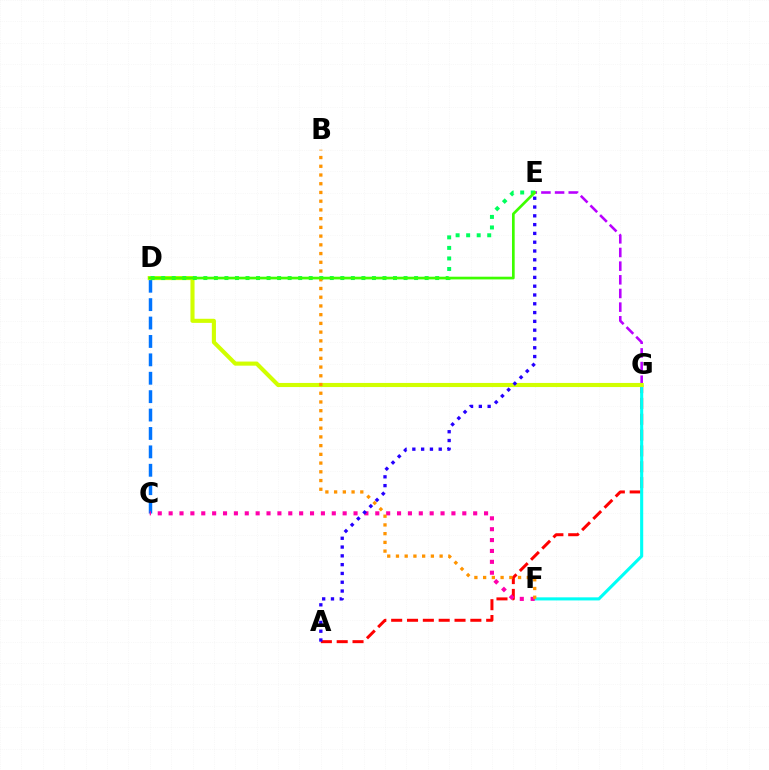{('A', 'G'): [{'color': '#ff0000', 'line_style': 'dashed', 'thickness': 2.15}], ('E', 'G'): [{'color': '#b900ff', 'line_style': 'dashed', 'thickness': 1.86}], ('C', 'D'): [{'color': '#0074ff', 'line_style': 'dashed', 'thickness': 2.5}], ('F', 'G'): [{'color': '#00fff6', 'line_style': 'solid', 'thickness': 2.23}], ('C', 'F'): [{'color': '#ff00ac', 'line_style': 'dotted', 'thickness': 2.96}], ('D', 'G'): [{'color': '#d1ff00', 'line_style': 'solid', 'thickness': 2.95}], ('D', 'E'): [{'color': '#00ff5c', 'line_style': 'dotted', 'thickness': 2.86}, {'color': '#3dff00', 'line_style': 'solid', 'thickness': 1.94}], ('A', 'E'): [{'color': '#2500ff', 'line_style': 'dotted', 'thickness': 2.39}], ('B', 'F'): [{'color': '#ff9400', 'line_style': 'dotted', 'thickness': 2.37}]}